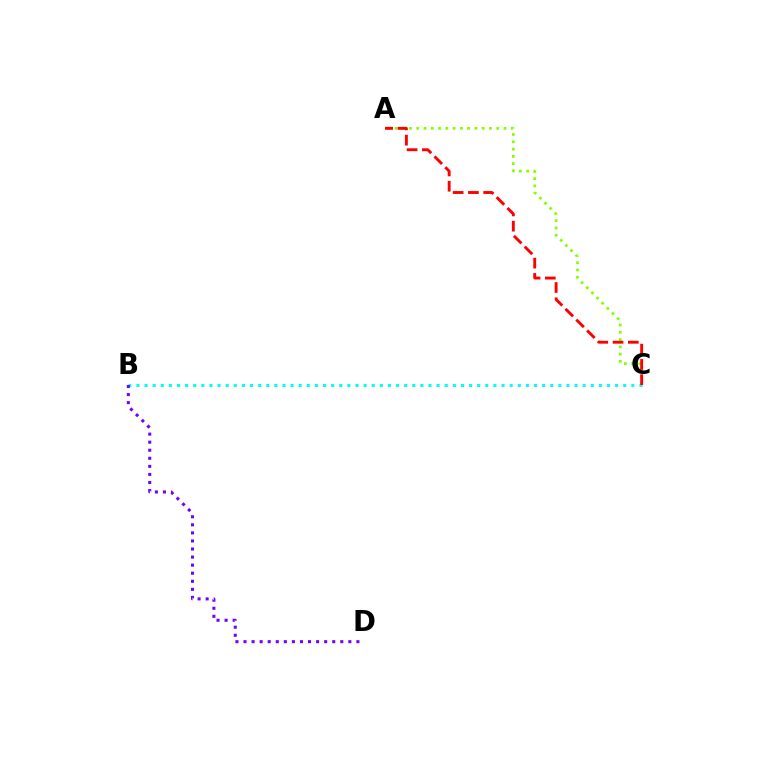{('B', 'C'): [{'color': '#00fff6', 'line_style': 'dotted', 'thickness': 2.2}], ('A', 'C'): [{'color': '#84ff00', 'line_style': 'dotted', 'thickness': 1.98}, {'color': '#ff0000', 'line_style': 'dashed', 'thickness': 2.07}], ('B', 'D'): [{'color': '#7200ff', 'line_style': 'dotted', 'thickness': 2.19}]}